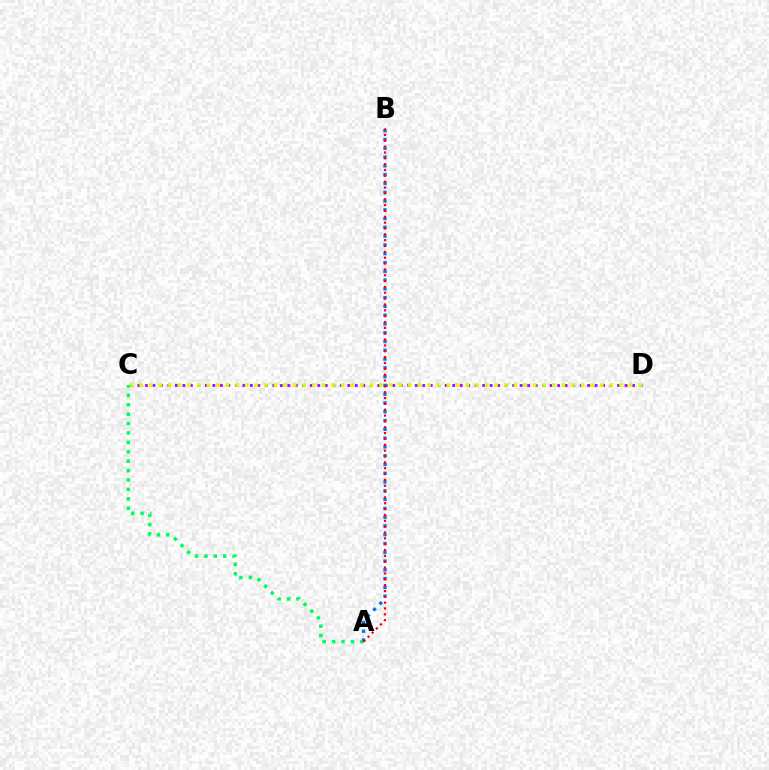{('C', 'D'): [{'color': '#b900ff', 'line_style': 'dotted', 'thickness': 2.04}, {'color': '#d1ff00', 'line_style': 'dotted', 'thickness': 2.61}], ('A', 'C'): [{'color': '#00ff5c', 'line_style': 'dotted', 'thickness': 2.56}], ('A', 'B'): [{'color': '#0074ff', 'line_style': 'dotted', 'thickness': 2.39}, {'color': '#ff0000', 'line_style': 'dotted', 'thickness': 1.59}]}